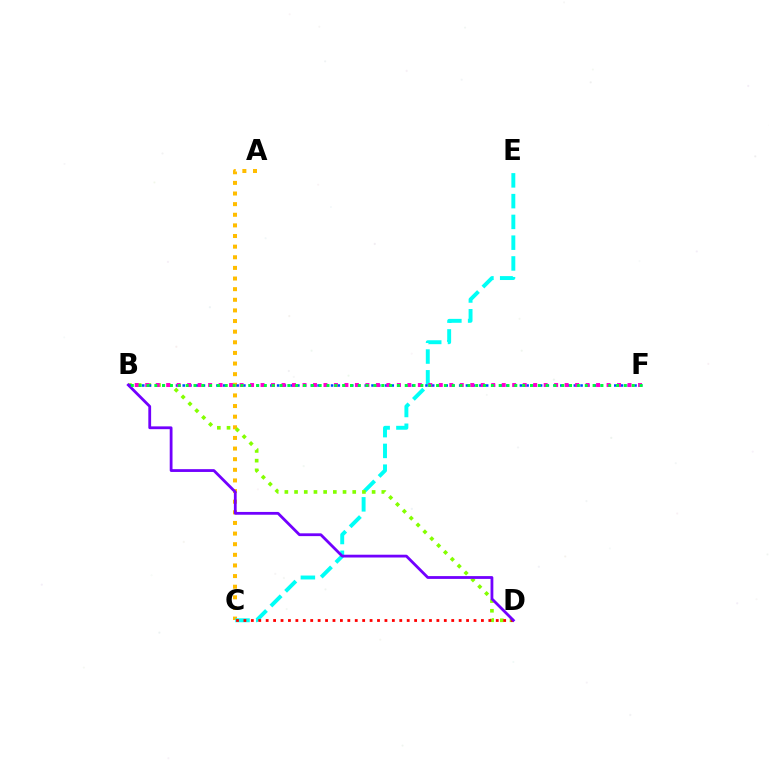{('A', 'C'): [{'color': '#ffbd00', 'line_style': 'dotted', 'thickness': 2.89}], ('C', 'E'): [{'color': '#00fff6', 'line_style': 'dashed', 'thickness': 2.82}], ('B', 'D'): [{'color': '#84ff00', 'line_style': 'dotted', 'thickness': 2.63}, {'color': '#7200ff', 'line_style': 'solid', 'thickness': 2.01}], ('B', 'F'): [{'color': '#004bff', 'line_style': 'dotted', 'thickness': 1.83}, {'color': '#ff00cf', 'line_style': 'dotted', 'thickness': 2.85}, {'color': '#00ff39', 'line_style': 'dotted', 'thickness': 2.13}], ('C', 'D'): [{'color': '#ff0000', 'line_style': 'dotted', 'thickness': 2.02}]}